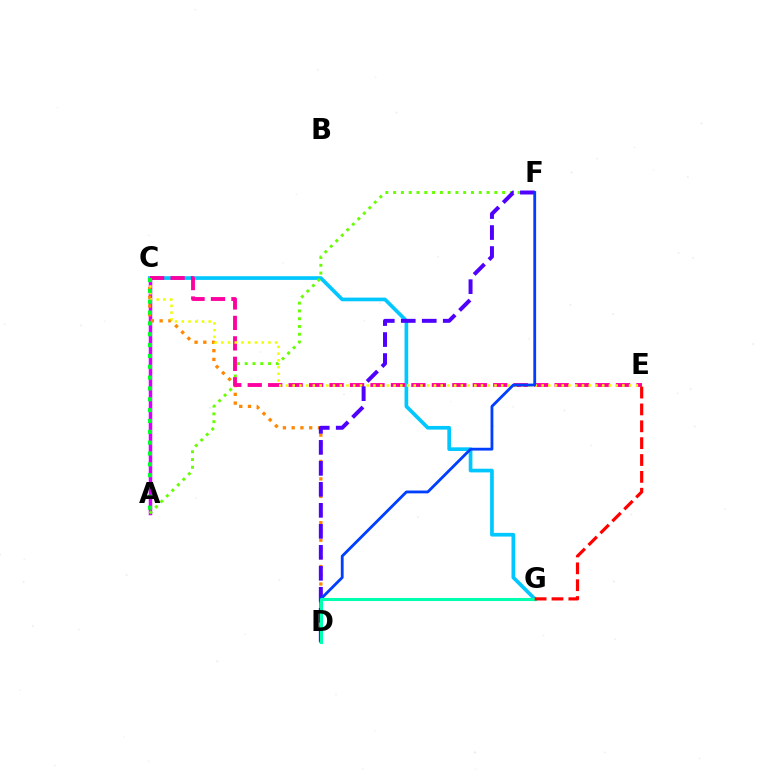{('A', 'C'): [{'color': '#d600ff', 'line_style': 'solid', 'thickness': 2.52}, {'color': '#00ff27', 'line_style': 'dotted', 'thickness': 2.95}], ('C', 'D'): [{'color': '#ff8800', 'line_style': 'dotted', 'thickness': 2.38}], ('C', 'G'): [{'color': '#00c7ff', 'line_style': 'solid', 'thickness': 2.65}], ('A', 'F'): [{'color': '#66ff00', 'line_style': 'dotted', 'thickness': 2.12}], ('C', 'E'): [{'color': '#ff00a0', 'line_style': 'dashed', 'thickness': 2.78}, {'color': '#eeff00', 'line_style': 'dotted', 'thickness': 1.83}], ('D', 'F'): [{'color': '#4f00ff', 'line_style': 'dashed', 'thickness': 2.85}, {'color': '#003fff', 'line_style': 'solid', 'thickness': 2.03}], ('D', 'G'): [{'color': '#00ffaf', 'line_style': 'solid', 'thickness': 2.22}], ('E', 'G'): [{'color': '#ff0000', 'line_style': 'dashed', 'thickness': 2.29}]}